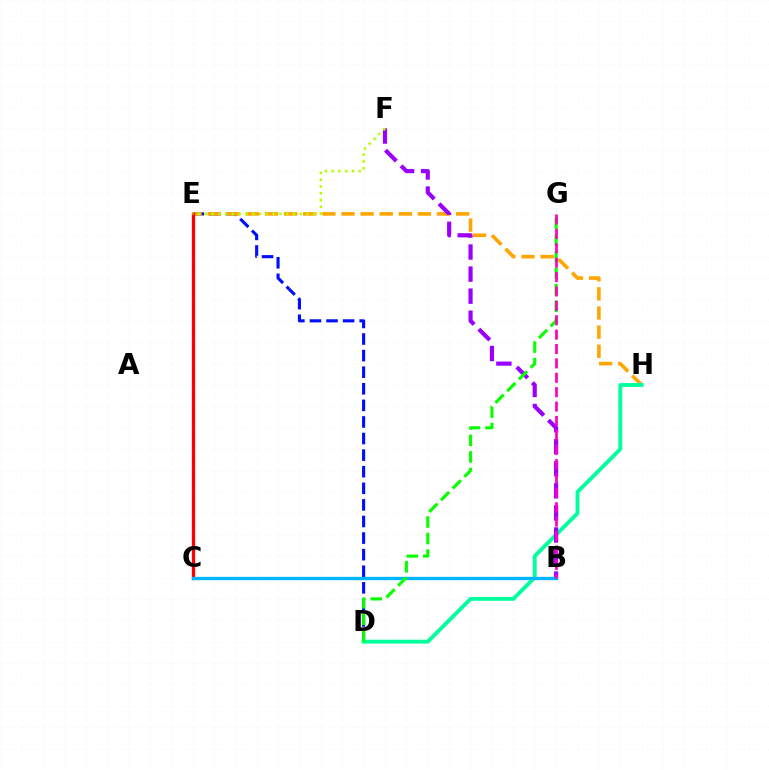{('D', 'E'): [{'color': '#0010ff', 'line_style': 'dashed', 'thickness': 2.25}], ('E', 'H'): [{'color': '#ffa500', 'line_style': 'dashed', 'thickness': 2.6}], ('D', 'H'): [{'color': '#00ff9d', 'line_style': 'solid', 'thickness': 2.78}], ('B', 'F'): [{'color': '#9b00ff', 'line_style': 'dashed', 'thickness': 3.0}], ('C', 'E'): [{'color': '#ff0000', 'line_style': 'solid', 'thickness': 2.36}], ('B', 'C'): [{'color': '#00b5ff', 'line_style': 'solid', 'thickness': 2.41}], ('E', 'F'): [{'color': '#b3ff00', 'line_style': 'dotted', 'thickness': 1.84}], ('D', 'G'): [{'color': '#08ff00', 'line_style': 'dashed', 'thickness': 2.25}], ('B', 'G'): [{'color': '#ff00bd', 'line_style': 'dashed', 'thickness': 1.95}]}